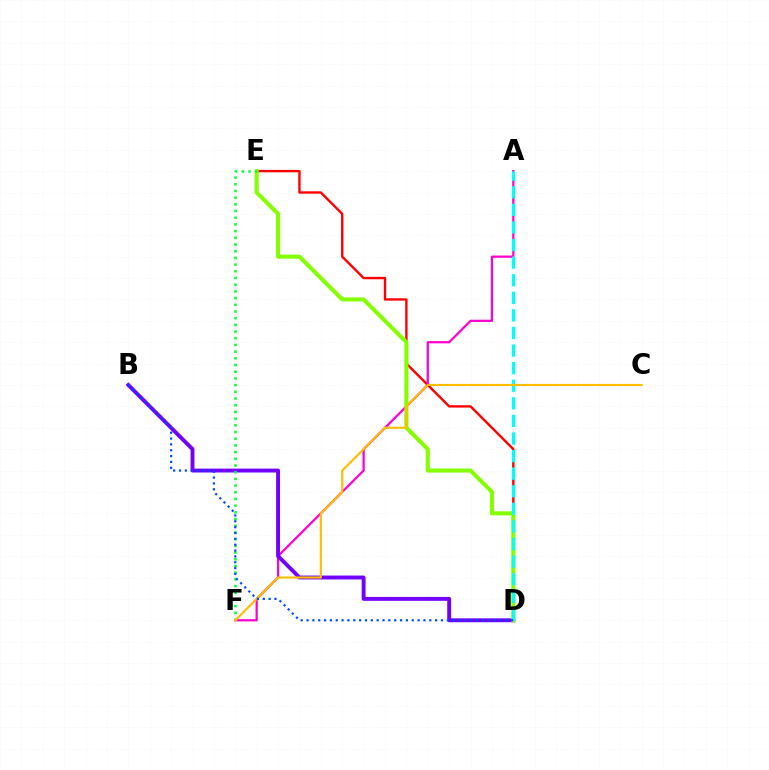{('D', 'E'): [{'color': '#ff0000', 'line_style': 'solid', 'thickness': 1.72}, {'color': '#84ff00', 'line_style': 'solid', 'thickness': 2.93}], ('A', 'F'): [{'color': '#ff00cf', 'line_style': 'solid', 'thickness': 1.62}], ('B', 'D'): [{'color': '#7200ff', 'line_style': 'solid', 'thickness': 2.8}, {'color': '#004bff', 'line_style': 'dotted', 'thickness': 1.59}], ('E', 'F'): [{'color': '#00ff39', 'line_style': 'dotted', 'thickness': 1.82}], ('A', 'D'): [{'color': '#00fff6', 'line_style': 'dashed', 'thickness': 2.39}], ('C', 'F'): [{'color': '#ffbd00', 'line_style': 'solid', 'thickness': 1.54}]}